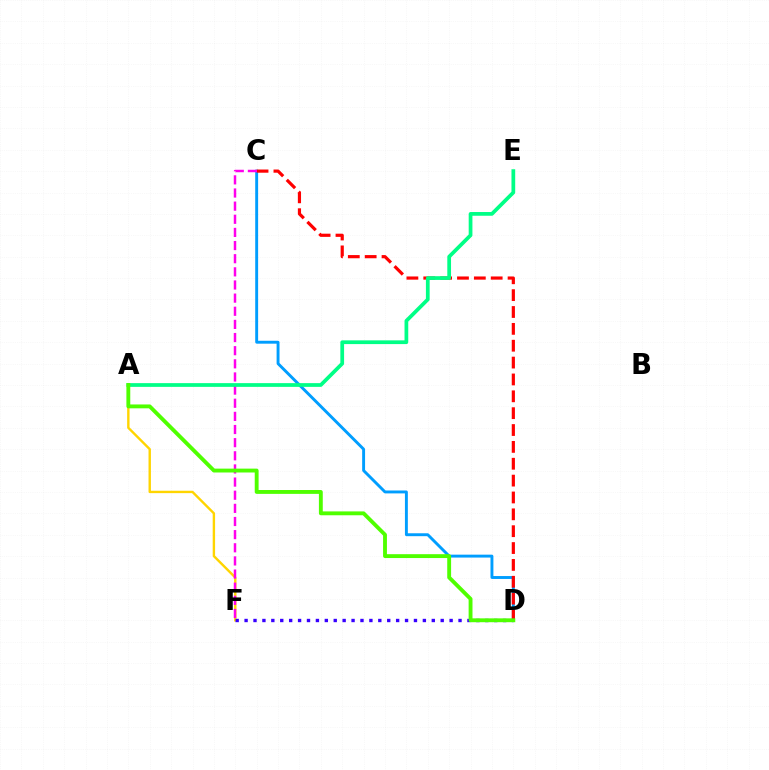{('C', 'D'): [{'color': '#009eff', 'line_style': 'solid', 'thickness': 2.1}, {'color': '#ff0000', 'line_style': 'dashed', 'thickness': 2.29}], ('A', 'F'): [{'color': '#ffd500', 'line_style': 'solid', 'thickness': 1.72}], ('C', 'F'): [{'color': '#ff00ed', 'line_style': 'dashed', 'thickness': 1.79}], ('D', 'F'): [{'color': '#3700ff', 'line_style': 'dotted', 'thickness': 2.42}], ('A', 'E'): [{'color': '#00ff86', 'line_style': 'solid', 'thickness': 2.69}], ('A', 'D'): [{'color': '#4fff00', 'line_style': 'solid', 'thickness': 2.78}]}